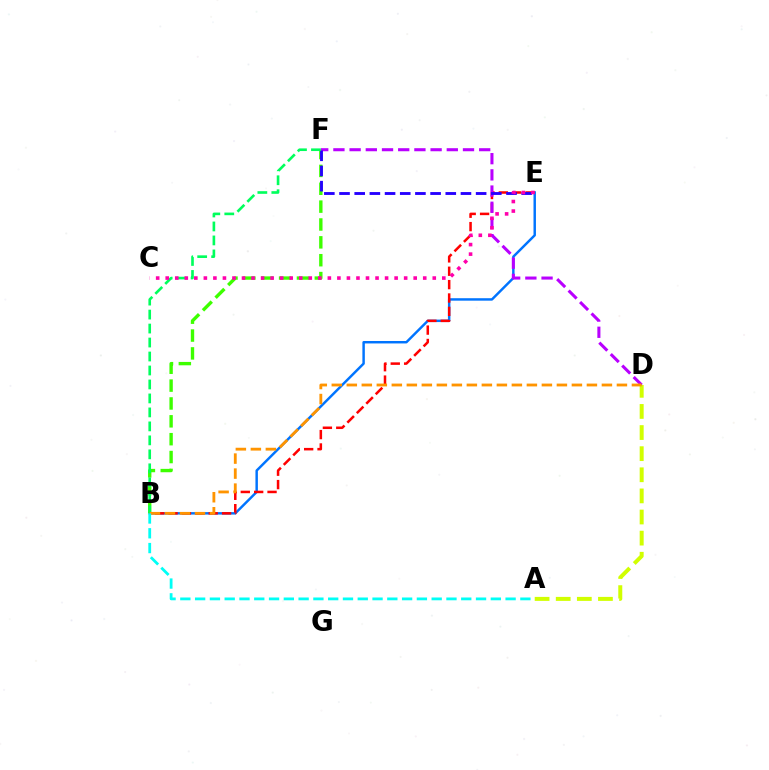{('B', 'E'): [{'color': '#0074ff', 'line_style': 'solid', 'thickness': 1.77}, {'color': '#ff0000', 'line_style': 'dashed', 'thickness': 1.82}], ('B', 'F'): [{'color': '#3dff00', 'line_style': 'dashed', 'thickness': 2.43}, {'color': '#00ff5c', 'line_style': 'dashed', 'thickness': 1.9}], ('A', 'D'): [{'color': '#d1ff00', 'line_style': 'dashed', 'thickness': 2.87}], ('D', 'F'): [{'color': '#b900ff', 'line_style': 'dashed', 'thickness': 2.2}], ('E', 'F'): [{'color': '#2500ff', 'line_style': 'dashed', 'thickness': 2.06}], ('B', 'D'): [{'color': '#ff9400', 'line_style': 'dashed', 'thickness': 2.04}], ('C', 'E'): [{'color': '#ff00ac', 'line_style': 'dotted', 'thickness': 2.59}], ('A', 'B'): [{'color': '#00fff6', 'line_style': 'dashed', 'thickness': 2.01}]}